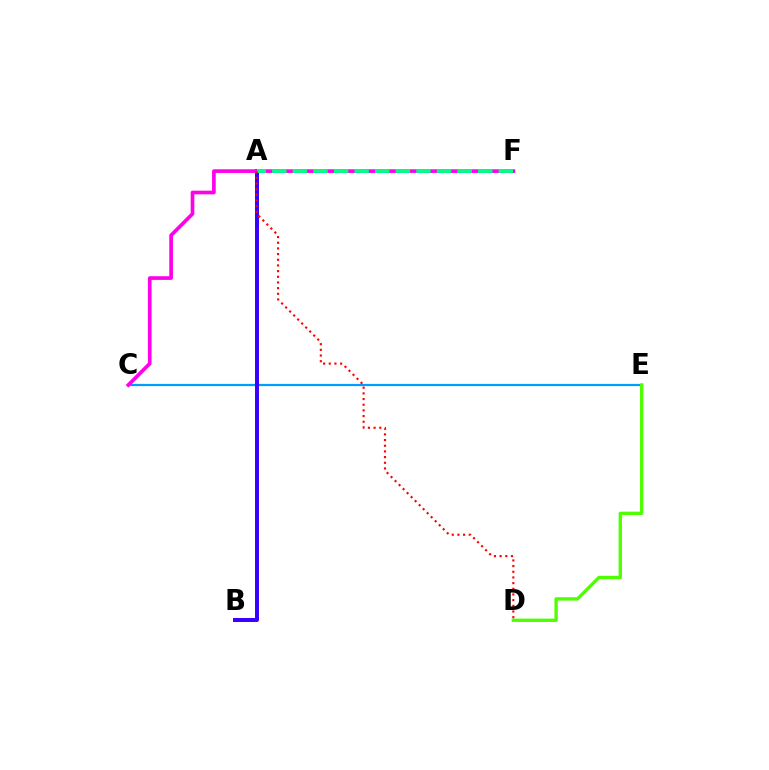{('C', 'E'): [{'color': '#009eff', 'line_style': 'solid', 'thickness': 1.62}], ('A', 'B'): [{'color': '#ffd500', 'line_style': 'solid', 'thickness': 1.69}, {'color': '#3700ff', 'line_style': 'solid', 'thickness': 2.86}], ('D', 'E'): [{'color': '#4fff00', 'line_style': 'solid', 'thickness': 2.41}], ('C', 'F'): [{'color': '#ff00ed', 'line_style': 'solid', 'thickness': 2.65}], ('A', 'F'): [{'color': '#00ff86', 'line_style': 'dashed', 'thickness': 2.8}], ('A', 'D'): [{'color': '#ff0000', 'line_style': 'dotted', 'thickness': 1.54}]}